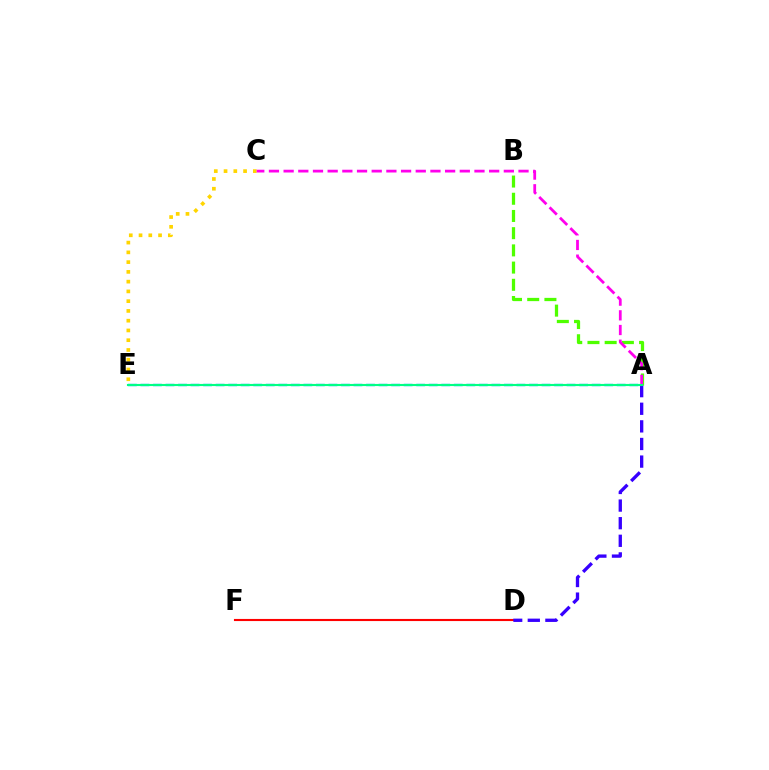{('A', 'E'): [{'color': '#009eff', 'line_style': 'dashed', 'thickness': 1.7}, {'color': '#00ff86', 'line_style': 'solid', 'thickness': 1.53}], ('A', 'B'): [{'color': '#4fff00', 'line_style': 'dashed', 'thickness': 2.34}], ('D', 'F'): [{'color': '#ff0000', 'line_style': 'solid', 'thickness': 1.53}], ('A', 'D'): [{'color': '#3700ff', 'line_style': 'dashed', 'thickness': 2.39}], ('C', 'E'): [{'color': '#ffd500', 'line_style': 'dotted', 'thickness': 2.65}], ('A', 'C'): [{'color': '#ff00ed', 'line_style': 'dashed', 'thickness': 1.99}]}